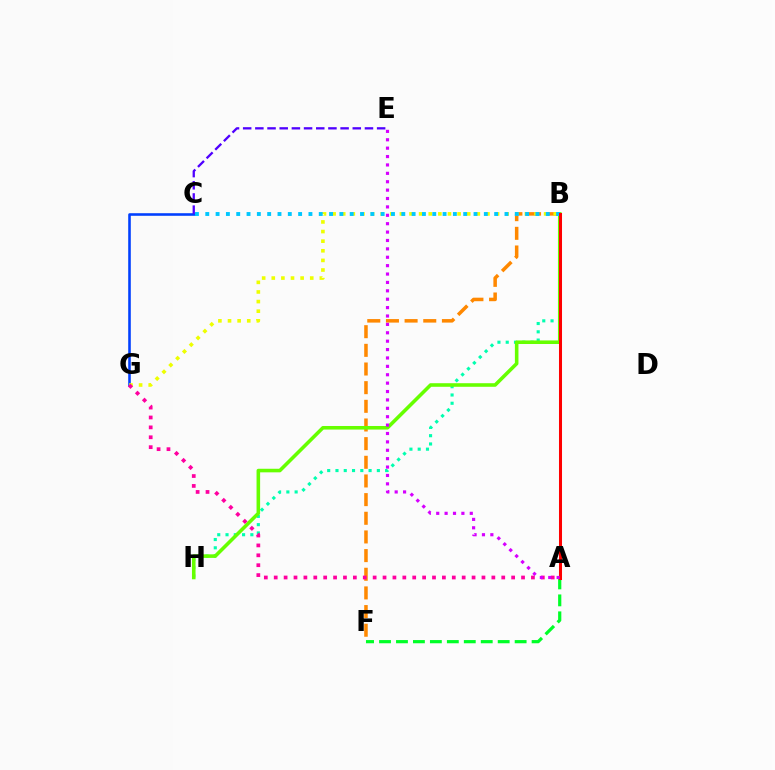{('B', 'H'): [{'color': '#00ffaf', 'line_style': 'dotted', 'thickness': 2.25}, {'color': '#66ff00', 'line_style': 'solid', 'thickness': 2.57}], ('C', 'G'): [{'color': '#003fff', 'line_style': 'solid', 'thickness': 1.86}], ('B', 'F'): [{'color': '#ff8800', 'line_style': 'dashed', 'thickness': 2.53}], ('B', 'G'): [{'color': '#eeff00', 'line_style': 'dotted', 'thickness': 2.61}], ('B', 'C'): [{'color': '#00c7ff', 'line_style': 'dotted', 'thickness': 2.8}], ('A', 'F'): [{'color': '#00ff27', 'line_style': 'dashed', 'thickness': 2.3}], ('A', 'G'): [{'color': '#ff00a0', 'line_style': 'dotted', 'thickness': 2.69}], ('A', 'B'): [{'color': '#ff0000', 'line_style': 'solid', 'thickness': 2.18}], ('A', 'E'): [{'color': '#d600ff', 'line_style': 'dotted', 'thickness': 2.28}], ('C', 'E'): [{'color': '#4f00ff', 'line_style': 'dashed', 'thickness': 1.65}]}